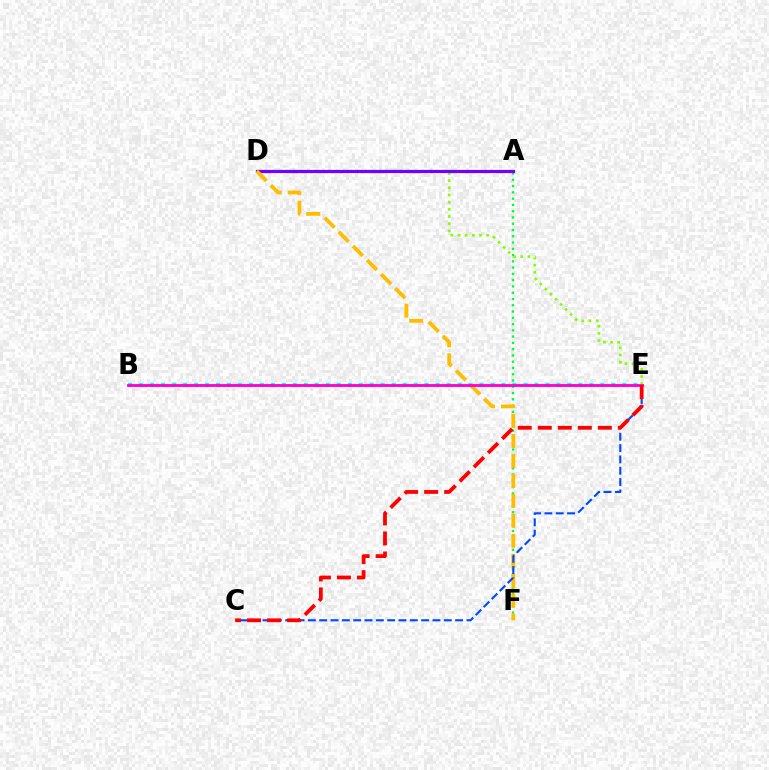{('A', 'F'): [{'color': '#00ff39', 'line_style': 'dotted', 'thickness': 1.7}], ('D', 'E'): [{'color': '#84ff00', 'line_style': 'dotted', 'thickness': 1.94}], ('B', 'E'): [{'color': '#00fff6', 'line_style': 'dotted', 'thickness': 2.98}, {'color': '#ff00cf', 'line_style': 'solid', 'thickness': 2.03}], ('A', 'D'): [{'color': '#7200ff', 'line_style': 'solid', 'thickness': 2.31}], ('D', 'F'): [{'color': '#ffbd00', 'line_style': 'dashed', 'thickness': 2.71}], ('C', 'E'): [{'color': '#004bff', 'line_style': 'dashed', 'thickness': 1.54}, {'color': '#ff0000', 'line_style': 'dashed', 'thickness': 2.72}]}